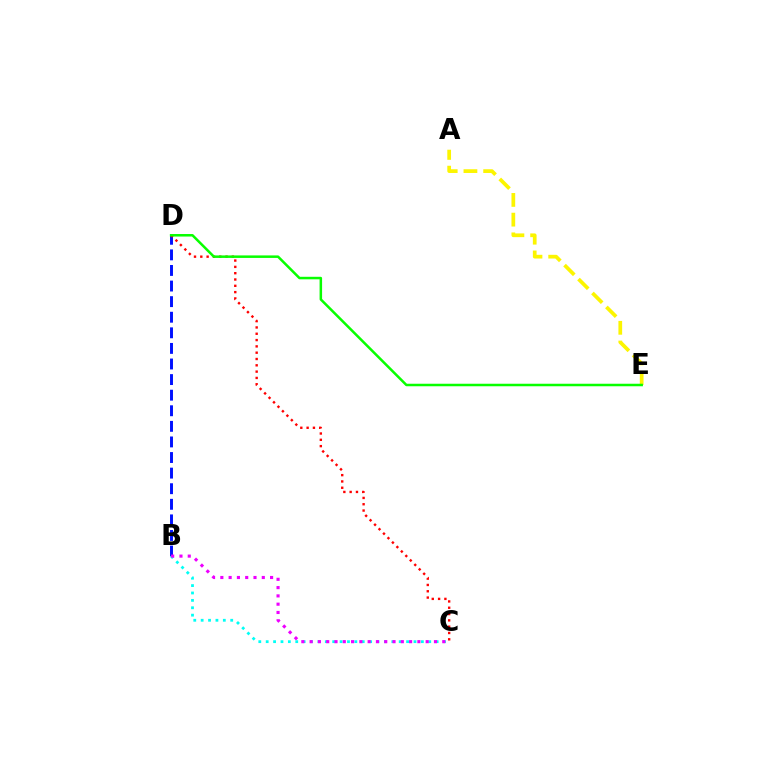{('B', 'D'): [{'color': '#0010ff', 'line_style': 'dashed', 'thickness': 2.12}], ('B', 'C'): [{'color': '#00fff6', 'line_style': 'dotted', 'thickness': 2.01}, {'color': '#ee00ff', 'line_style': 'dotted', 'thickness': 2.25}], ('A', 'E'): [{'color': '#fcf500', 'line_style': 'dashed', 'thickness': 2.68}], ('C', 'D'): [{'color': '#ff0000', 'line_style': 'dotted', 'thickness': 1.71}], ('D', 'E'): [{'color': '#08ff00', 'line_style': 'solid', 'thickness': 1.81}]}